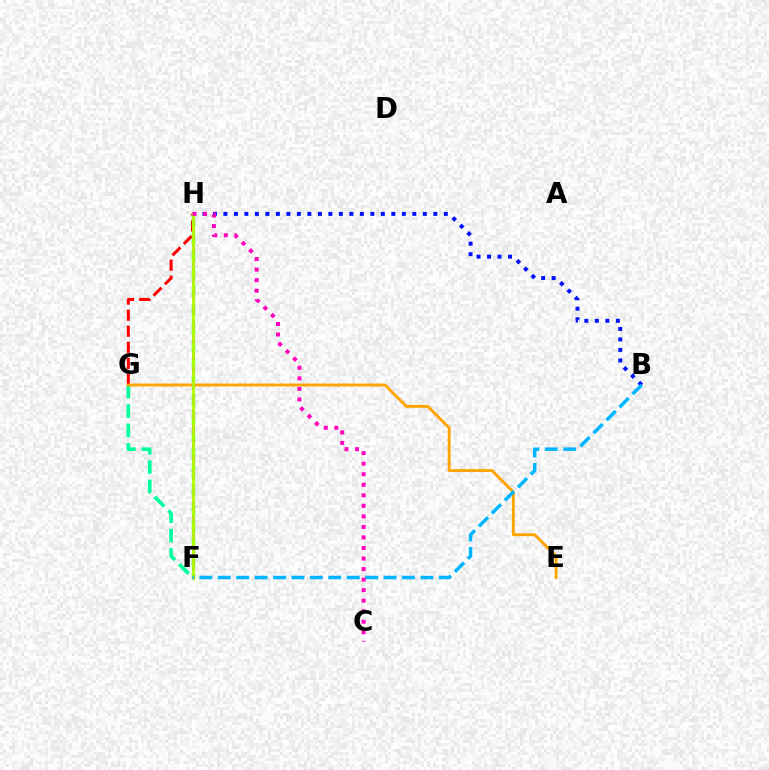{('G', 'H'): [{'color': '#ff0000', 'line_style': 'dashed', 'thickness': 2.18}], ('B', 'H'): [{'color': '#0010ff', 'line_style': 'dotted', 'thickness': 2.85}], ('F', 'G'): [{'color': '#00ff9d', 'line_style': 'dashed', 'thickness': 2.63}], ('F', 'H'): [{'color': '#08ff00', 'line_style': 'dashed', 'thickness': 2.44}, {'color': '#9b00ff', 'line_style': 'dashed', 'thickness': 2.04}, {'color': '#b3ff00', 'line_style': 'solid', 'thickness': 2.02}], ('E', 'G'): [{'color': '#ffa500', 'line_style': 'solid', 'thickness': 2.09}], ('B', 'F'): [{'color': '#00b5ff', 'line_style': 'dashed', 'thickness': 2.5}], ('C', 'H'): [{'color': '#ff00bd', 'line_style': 'dotted', 'thickness': 2.86}]}